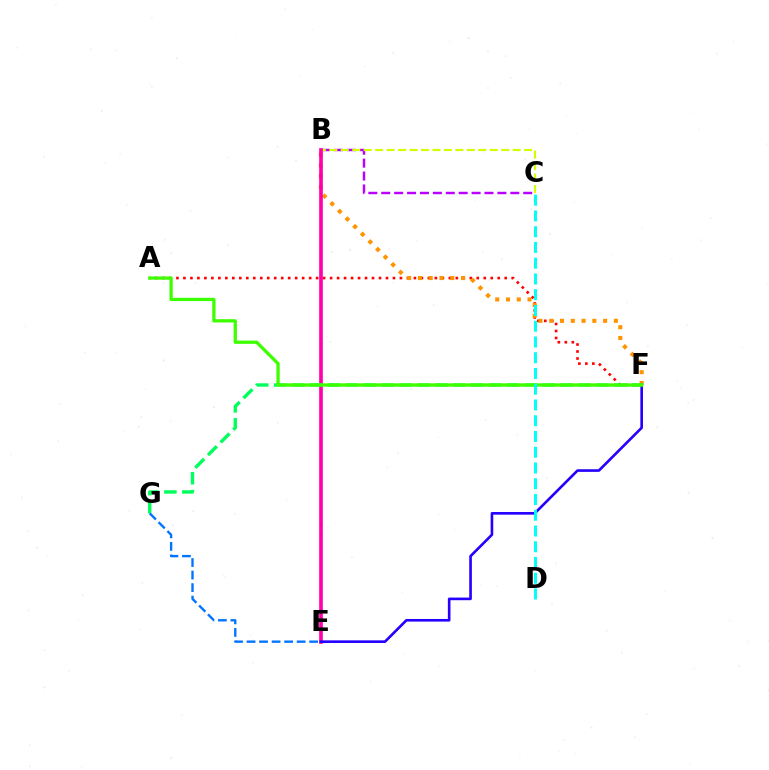{('A', 'F'): [{'color': '#ff0000', 'line_style': 'dotted', 'thickness': 1.9}, {'color': '#3dff00', 'line_style': 'solid', 'thickness': 2.35}], ('B', 'F'): [{'color': '#ff9400', 'line_style': 'dotted', 'thickness': 2.93}], ('B', 'C'): [{'color': '#b900ff', 'line_style': 'dashed', 'thickness': 1.75}, {'color': '#d1ff00', 'line_style': 'dashed', 'thickness': 1.56}], ('B', 'E'): [{'color': '#ff00ac', 'line_style': 'solid', 'thickness': 2.62}], ('E', 'F'): [{'color': '#2500ff', 'line_style': 'solid', 'thickness': 1.89}], ('F', 'G'): [{'color': '#00ff5c', 'line_style': 'dashed', 'thickness': 2.43}], ('E', 'G'): [{'color': '#0074ff', 'line_style': 'dashed', 'thickness': 1.7}], ('C', 'D'): [{'color': '#00fff6', 'line_style': 'dashed', 'thickness': 2.14}]}